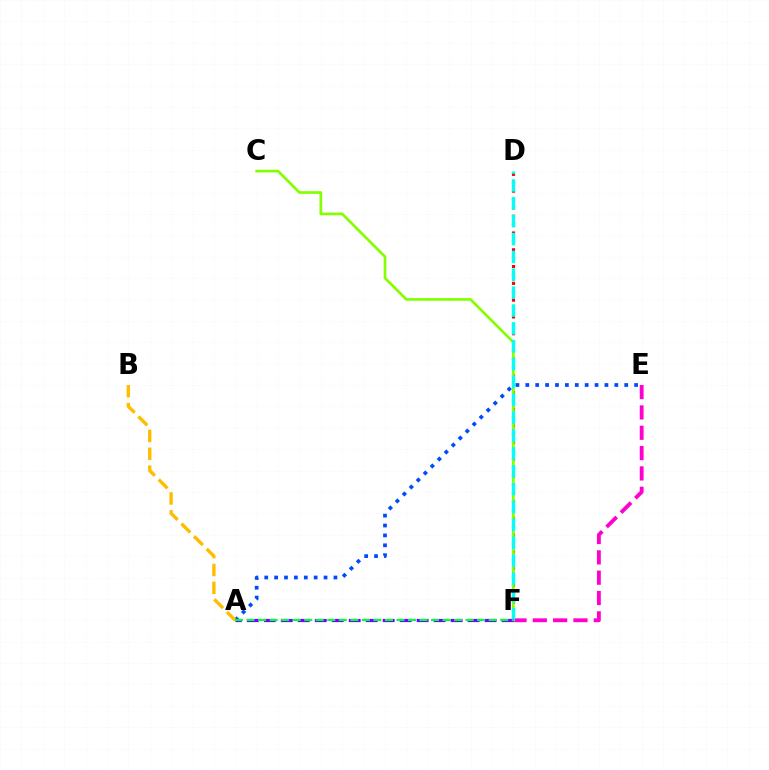{('A', 'E'): [{'color': '#004bff', 'line_style': 'dotted', 'thickness': 2.69}], ('D', 'F'): [{'color': '#ff0000', 'line_style': 'dotted', 'thickness': 2.28}, {'color': '#00fff6', 'line_style': 'dashed', 'thickness': 2.43}], ('E', 'F'): [{'color': '#ff00cf', 'line_style': 'dashed', 'thickness': 2.76}], ('A', 'B'): [{'color': '#ffbd00', 'line_style': 'dashed', 'thickness': 2.43}], ('C', 'F'): [{'color': '#84ff00', 'line_style': 'solid', 'thickness': 1.94}], ('A', 'F'): [{'color': '#7200ff', 'line_style': 'dashed', 'thickness': 2.31}, {'color': '#00ff39', 'line_style': 'dashed', 'thickness': 1.57}]}